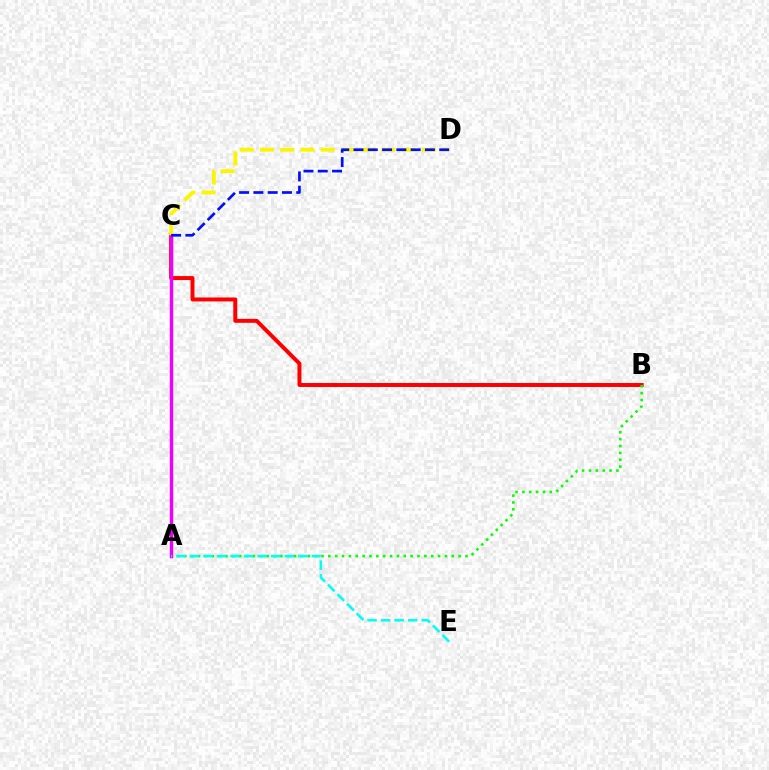{('B', 'C'): [{'color': '#ff0000', 'line_style': 'solid', 'thickness': 2.85}], ('A', 'B'): [{'color': '#08ff00', 'line_style': 'dotted', 'thickness': 1.86}], ('A', 'C'): [{'color': '#ee00ff', 'line_style': 'solid', 'thickness': 2.46}], ('C', 'D'): [{'color': '#fcf500', 'line_style': 'dashed', 'thickness': 2.75}, {'color': '#0010ff', 'line_style': 'dashed', 'thickness': 1.94}], ('A', 'E'): [{'color': '#00fff6', 'line_style': 'dashed', 'thickness': 1.84}]}